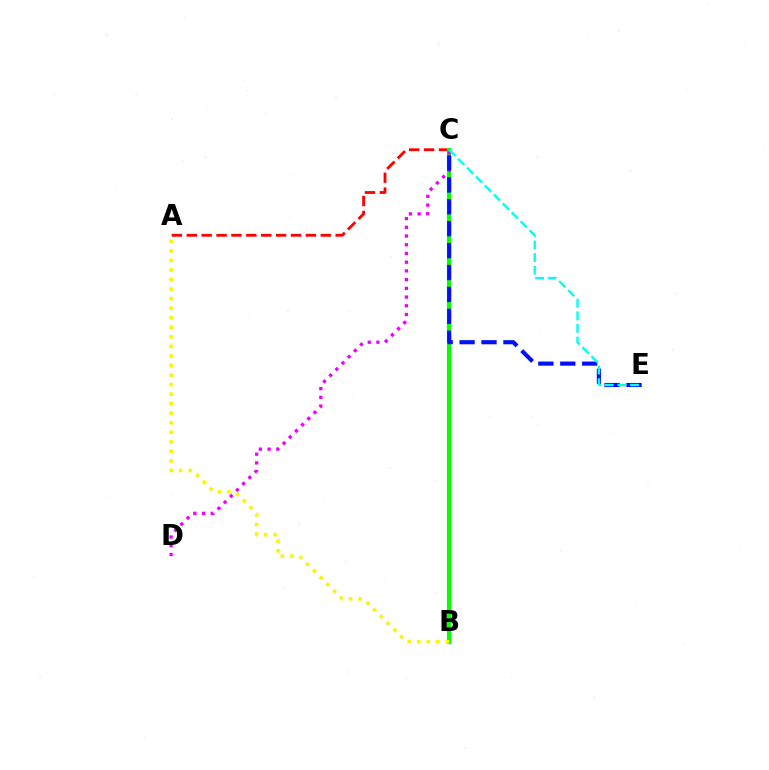{('A', 'C'): [{'color': '#ff0000', 'line_style': 'dashed', 'thickness': 2.02}], ('B', 'C'): [{'color': '#08ff00', 'line_style': 'solid', 'thickness': 2.99}], ('A', 'B'): [{'color': '#fcf500', 'line_style': 'dotted', 'thickness': 2.59}], ('C', 'D'): [{'color': '#ee00ff', 'line_style': 'dotted', 'thickness': 2.37}], ('C', 'E'): [{'color': '#0010ff', 'line_style': 'dashed', 'thickness': 2.98}, {'color': '#00fff6', 'line_style': 'dashed', 'thickness': 1.72}]}